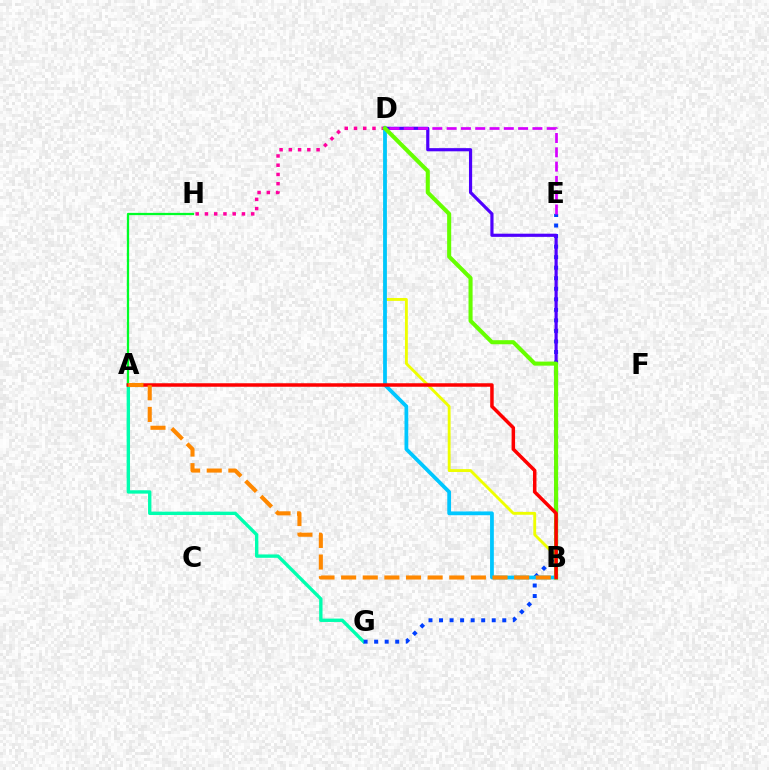{('D', 'H'): [{'color': '#ff00a0', 'line_style': 'dotted', 'thickness': 2.51}], ('A', 'G'): [{'color': '#00ffaf', 'line_style': 'solid', 'thickness': 2.42}], ('E', 'G'): [{'color': '#003fff', 'line_style': 'dotted', 'thickness': 2.86}], ('B', 'D'): [{'color': '#eeff00', 'line_style': 'solid', 'thickness': 2.06}, {'color': '#00c7ff', 'line_style': 'solid', 'thickness': 2.72}, {'color': '#4f00ff', 'line_style': 'solid', 'thickness': 2.29}, {'color': '#66ff00', 'line_style': 'solid', 'thickness': 2.93}], ('A', 'H'): [{'color': '#00ff27', 'line_style': 'solid', 'thickness': 1.63}], ('A', 'B'): [{'color': '#ff0000', 'line_style': 'solid', 'thickness': 2.51}, {'color': '#ff8800', 'line_style': 'dashed', 'thickness': 2.94}], ('D', 'E'): [{'color': '#d600ff', 'line_style': 'dashed', 'thickness': 1.94}]}